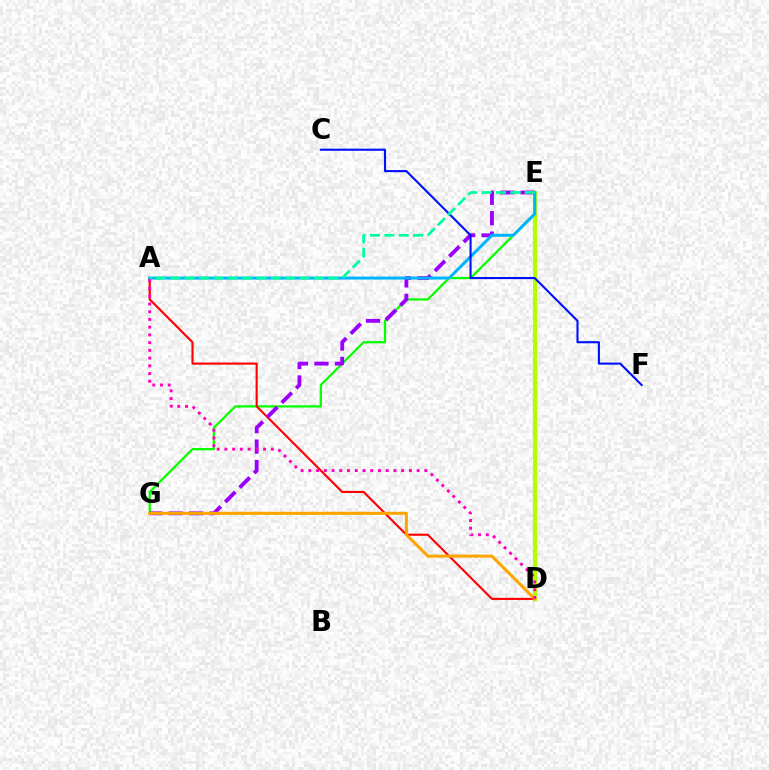{('D', 'E'): [{'color': '#b3ff00', 'line_style': 'solid', 'thickness': 2.99}], ('E', 'G'): [{'color': '#08ff00', 'line_style': 'solid', 'thickness': 1.64}, {'color': '#9b00ff', 'line_style': 'dashed', 'thickness': 2.78}], ('A', 'D'): [{'color': '#ff0000', 'line_style': 'solid', 'thickness': 1.53}, {'color': '#ff00bd', 'line_style': 'dotted', 'thickness': 2.1}], ('A', 'E'): [{'color': '#00b5ff', 'line_style': 'solid', 'thickness': 2.14}, {'color': '#00ff9d', 'line_style': 'dashed', 'thickness': 1.95}], ('C', 'F'): [{'color': '#0010ff', 'line_style': 'solid', 'thickness': 1.52}], ('D', 'G'): [{'color': '#ffa500', 'line_style': 'solid', 'thickness': 2.18}]}